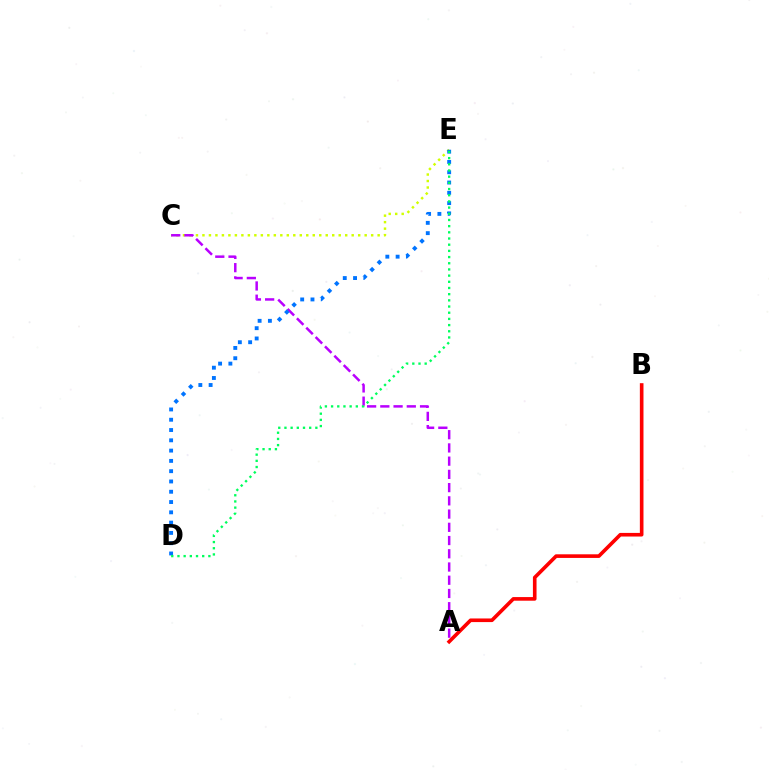{('C', 'E'): [{'color': '#d1ff00', 'line_style': 'dotted', 'thickness': 1.76}], ('A', 'B'): [{'color': '#ff0000', 'line_style': 'solid', 'thickness': 2.61}], ('A', 'C'): [{'color': '#b900ff', 'line_style': 'dashed', 'thickness': 1.8}], ('D', 'E'): [{'color': '#0074ff', 'line_style': 'dotted', 'thickness': 2.79}, {'color': '#00ff5c', 'line_style': 'dotted', 'thickness': 1.68}]}